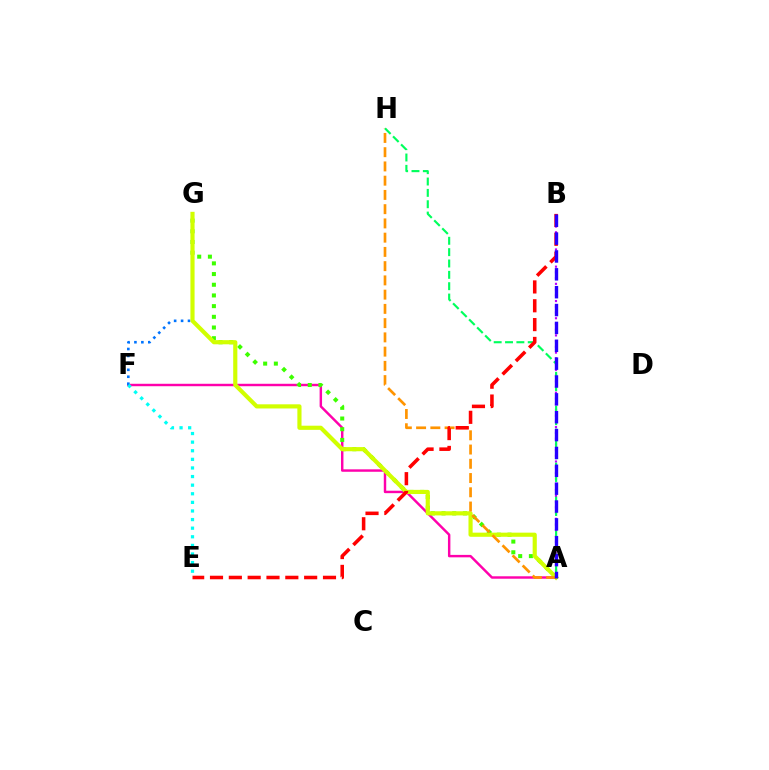{('A', 'F'): [{'color': '#ff00ac', 'line_style': 'solid', 'thickness': 1.75}], ('A', 'B'): [{'color': '#b900ff', 'line_style': 'dotted', 'thickness': 1.56}, {'color': '#2500ff', 'line_style': 'dashed', 'thickness': 2.43}], ('A', 'G'): [{'color': '#3dff00', 'line_style': 'dotted', 'thickness': 2.9}, {'color': '#d1ff00', 'line_style': 'solid', 'thickness': 2.99}], ('F', 'G'): [{'color': '#0074ff', 'line_style': 'dotted', 'thickness': 1.89}], ('A', 'H'): [{'color': '#ff9400', 'line_style': 'dashed', 'thickness': 1.94}, {'color': '#00ff5c', 'line_style': 'dashed', 'thickness': 1.54}], ('E', 'F'): [{'color': '#00fff6', 'line_style': 'dotted', 'thickness': 2.34}], ('B', 'E'): [{'color': '#ff0000', 'line_style': 'dashed', 'thickness': 2.56}]}